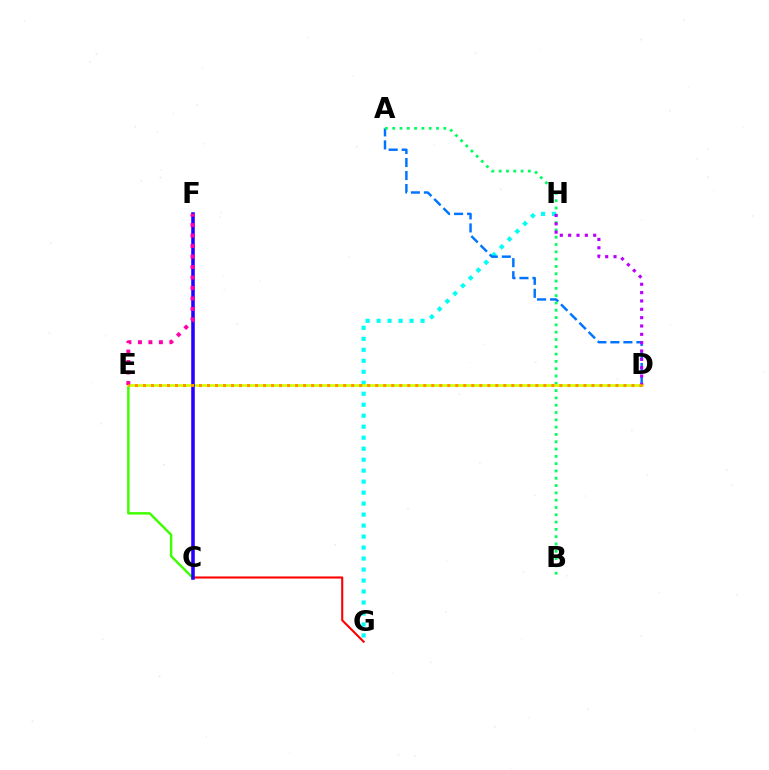{('G', 'H'): [{'color': '#00fff6', 'line_style': 'dotted', 'thickness': 2.99}], ('C', 'G'): [{'color': '#ff0000', 'line_style': 'solid', 'thickness': 1.51}], ('A', 'D'): [{'color': '#0074ff', 'line_style': 'dashed', 'thickness': 1.77}], ('C', 'E'): [{'color': '#3dff00', 'line_style': 'solid', 'thickness': 1.75}], ('A', 'B'): [{'color': '#00ff5c', 'line_style': 'dotted', 'thickness': 1.98}], ('D', 'E'): [{'color': '#d1ff00', 'line_style': 'solid', 'thickness': 1.89}, {'color': '#ff9400', 'line_style': 'dotted', 'thickness': 2.18}], ('D', 'H'): [{'color': '#b900ff', 'line_style': 'dotted', 'thickness': 2.27}], ('C', 'F'): [{'color': '#2500ff', 'line_style': 'solid', 'thickness': 2.55}], ('E', 'F'): [{'color': '#ff00ac', 'line_style': 'dotted', 'thickness': 2.85}]}